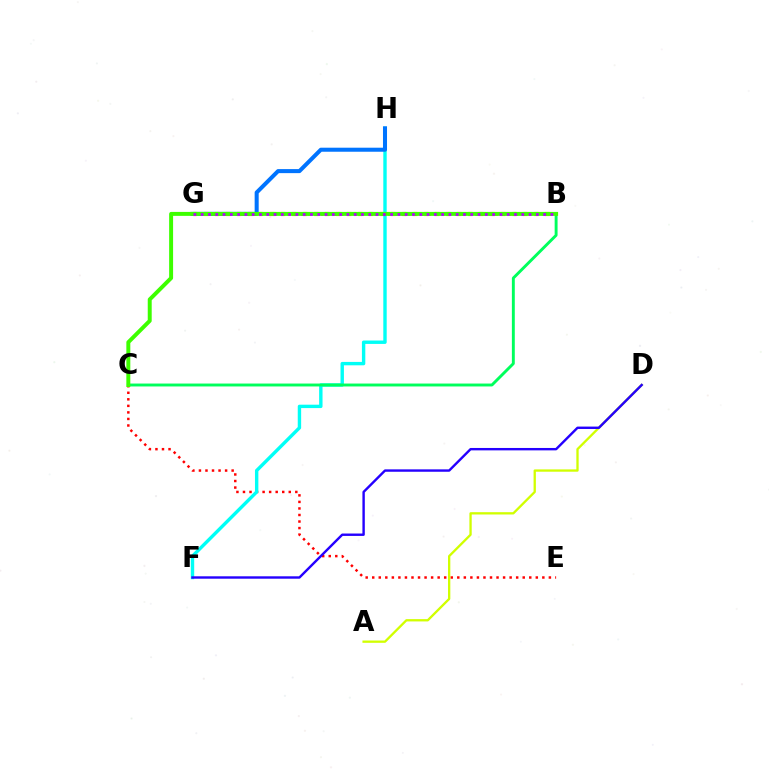{('C', 'E'): [{'color': '#ff0000', 'line_style': 'dotted', 'thickness': 1.78}], ('F', 'H'): [{'color': '#00fff6', 'line_style': 'solid', 'thickness': 2.45}], ('G', 'H'): [{'color': '#0074ff', 'line_style': 'solid', 'thickness': 2.91}], ('B', 'C'): [{'color': '#00ff5c', 'line_style': 'solid', 'thickness': 2.09}, {'color': '#3dff00', 'line_style': 'solid', 'thickness': 2.85}], ('B', 'G'): [{'color': '#ff9400', 'line_style': 'dotted', 'thickness': 2.99}, {'color': '#ff00ac', 'line_style': 'dotted', 'thickness': 1.82}, {'color': '#b900ff', 'line_style': 'dotted', 'thickness': 1.98}], ('A', 'D'): [{'color': '#d1ff00', 'line_style': 'solid', 'thickness': 1.66}], ('D', 'F'): [{'color': '#2500ff', 'line_style': 'solid', 'thickness': 1.73}]}